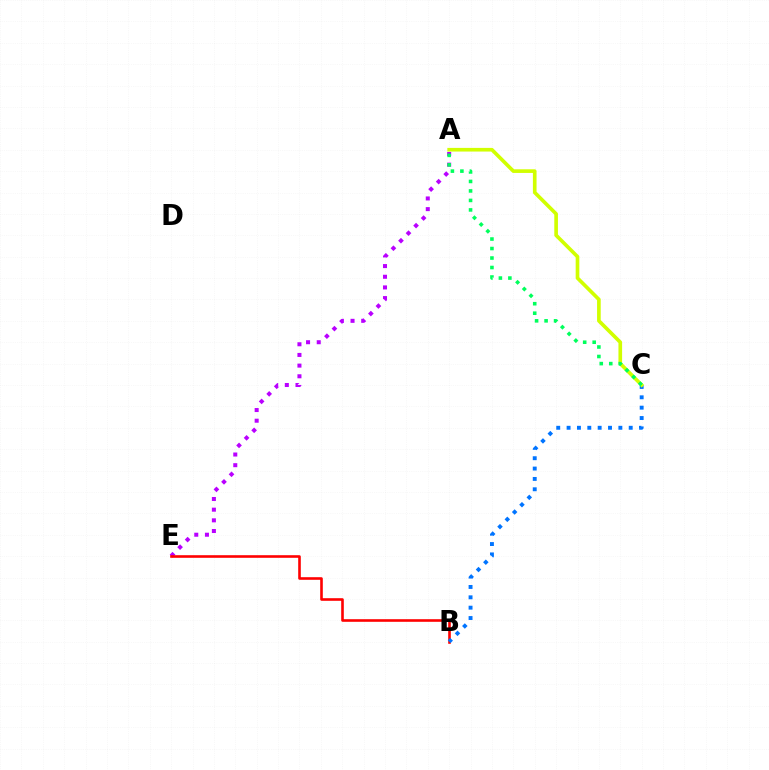{('A', 'E'): [{'color': '#b900ff', 'line_style': 'dotted', 'thickness': 2.9}], ('B', 'E'): [{'color': '#ff0000', 'line_style': 'solid', 'thickness': 1.88}], ('B', 'C'): [{'color': '#0074ff', 'line_style': 'dotted', 'thickness': 2.81}], ('A', 'C'): [{'color': '#d1ff00', 'line_style': 'solid', 'thickness': 2.63}, {'color': '#00ff5c', 'line_style': 'dotted', 'thickness': 2.58}]}